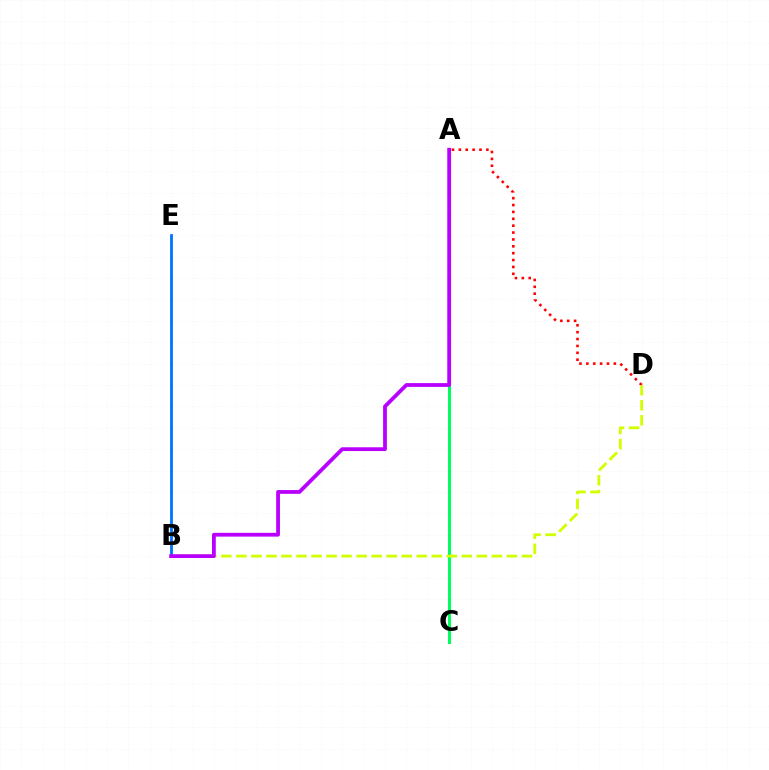{('B', 'E'): [{'color': '#0074ff', 'line_style': 'solid', 'thickness': 2.02}], ('A', 'D'): [{'color': '#ff0000', 'line_style': 'dotted', 'thickness': 1.87}], ('A', 'C'): [{'color': '#00ff5c', 'line_style': 'solid', 'thickness': 2.19}], ('B', 'D'): [{'color': '#d1ff00', 'line_style': 'dashed', 'thickness': 2.04}], ('A', 'B'): [{'color': '#b900ff', 'line_style': 'solid', 'thickness': 2.72}]}